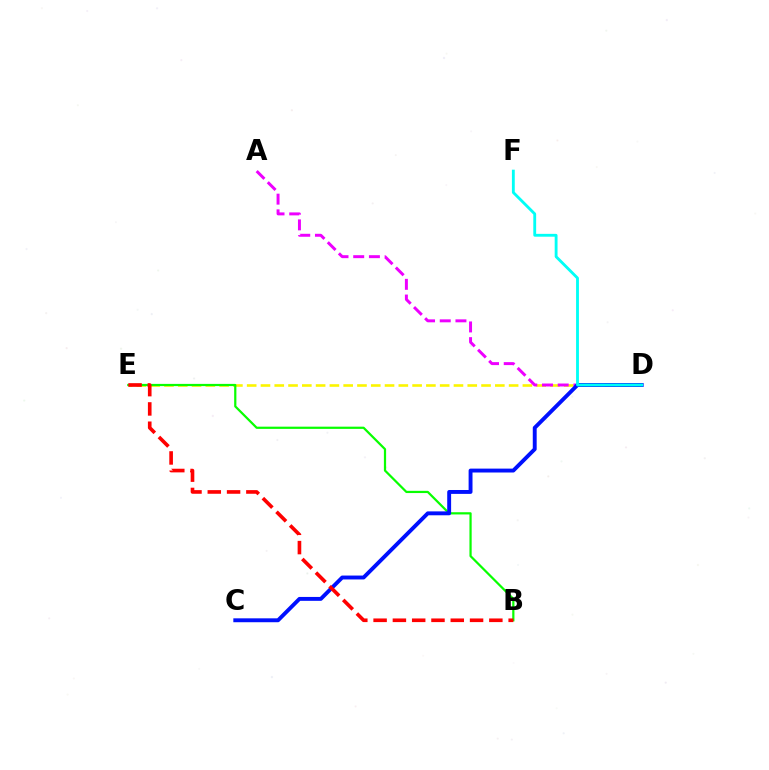{('D', 'E'): [{'color': '#fcf500', 'line_style': 'dashed', 'thickness': 1.87}], ('B', 'E'): [{'color': '#08ff00', 'line_style': 'solid', 'thickness': 1.6}, {'color': '#ff0000', 'line_style': 'dashed', 'thickness': 2.62}], ('A', 'D'): [{'color': '#ee00ff', 'line_style': 'dashed', 'thickness': 2.13}], ('C', 'D'): [{'color': '#0010ff', 'line_style': 'solid', 'thickness': 2.81}], ('D', 'F'): [{'color': '#00fff6', 'line_style': 'solid', 'thickness': 2.05}]}